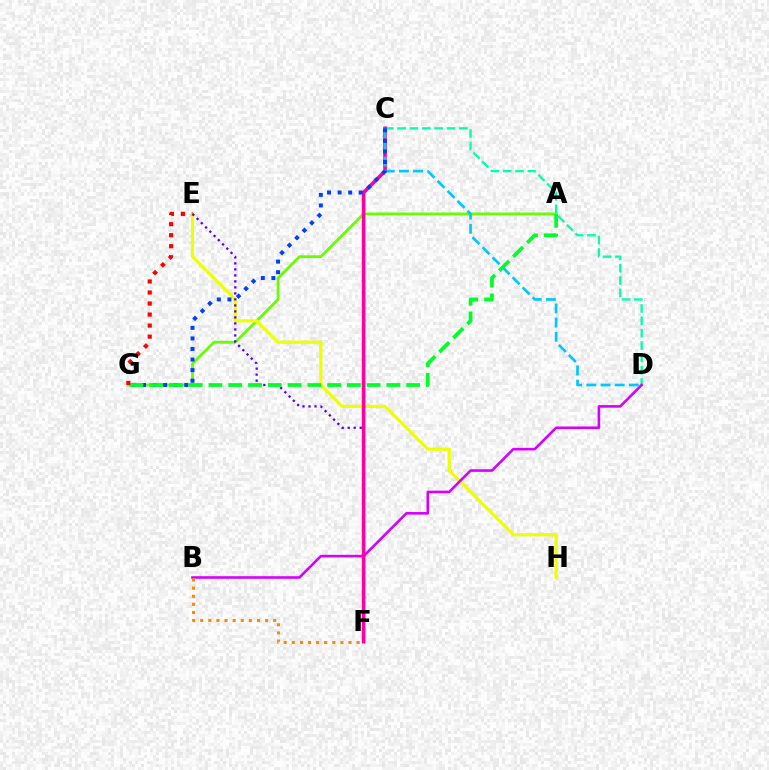{('C', 'D'): [{'color': '#00ffaf', 'line_style': 'dashed', 'thickness': 1.68}, {'color': '#00c7ff', 'line_style': 'dashed', 'thickness': 1.93}], ('A', 'G'): [{'color': '#66ff00', 'line_style': 'solid', 'thickness': 1.98}, {'color': '#00ff27', 'line_style': 'dashed', 'thickness': 2.69}], ('E', 'H'): [{'color': '#eeff00', 'line_style': 'solid', 'thickness': 2.29}], ('B', 'D'): [{'color': '#d600ff', 'line_style': 'solid', 'thickness': 1.88}], ('E', 'F'): [{'color': '#4f00ff', 'line_style': 'dotted', 'thickness': 1.63}], ('C', 'F'): [{'color': '#ff00a0', 'line_style': 'solid', 'thickness': 2.62}], ('C', 'G'): [{'color': '#003fff', 'line_style': 'dotted', 'thickness': 2.87}], ('B', 'F'): [{'color': '#ff8800', 'line_style': 'dotted', 'thickness': 2.2}], ('E', 'G'): [{'color': '#ff0000', 'line_style': 'dotted', 'thickness': 3.0}]}